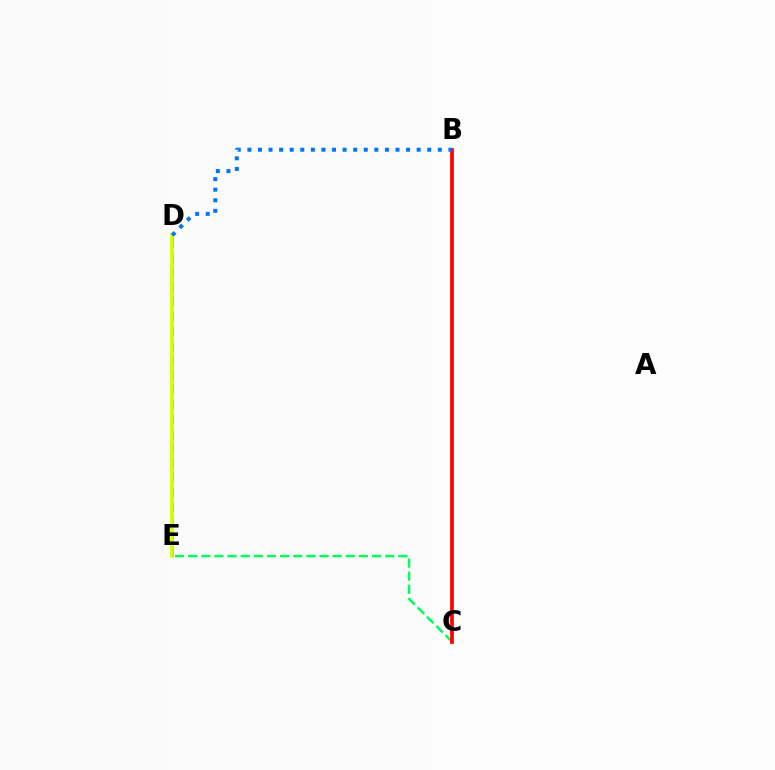{('C', 'E'): [{'color': '#00ff5c', 'line_style': 'dashed', 'thickness': 1.78}], ('D', 'E'): [{'color': '#b900ff', 'line_style': 'dashed', 'thickness': 1.99}, {'color': '#d1ff00', 'line_style': 'solid', 'thickness': 2.64}], ('B', 'C'): [{'color': '#ff0000', 'line_style': 'solid', 'thickness': 2.7}], ('B', 'D'): [{'color': '#0074ff', 'line_style': 'dotted', 'thickness': 2.87}]}